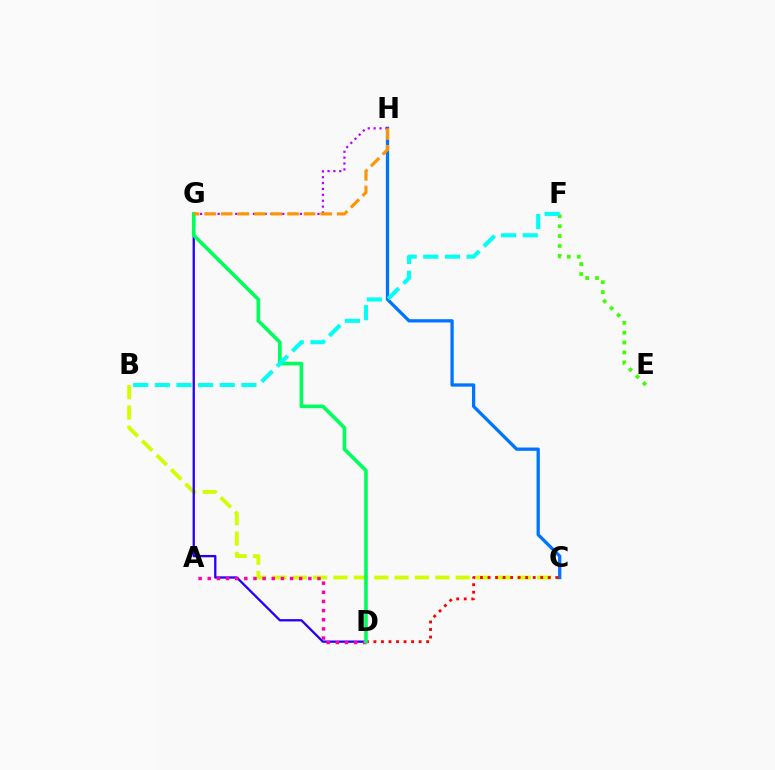{('B', 'C'): [{'color': '#d1ff00', 'line_style': 'dashed', 'thickness': 2.77}], ('C', 'H'): [{'color': '#0074ff', 'line_style': 'solid', 'thickness': 2.36}], ('D', 'G'): [{'color': '#2500ff', 'line_style': 'solid', 'thickness': 1.66}, {'color': '#00ff5c', 'line_style': 'solid', 'thickness': 2.6}], ('A', 'D'): [{'color': '#ff00ac', 'line_style': 'dotted', 'thickness': 2.49}], ('C', 'D'): [{'color': '#ff0000', 'line_style': 'dotted', 'thickness': 2.05}], ('E', 'F'): [{'color': '#3dff00', 'line_style': 'dotted', 'thickness': 2.69}], ('B', 'F'): [{'color': '#00fff6', 'line_style': 'dashed', 'thickness': 2.94}], ('G', 'H'): [{'color': '#b900ff', 'line_style': 'dotted', 'thickness': 1.6}, {'color': '#ff9400', 'line_style': 'dashed', 'thickness': 2.25}]}